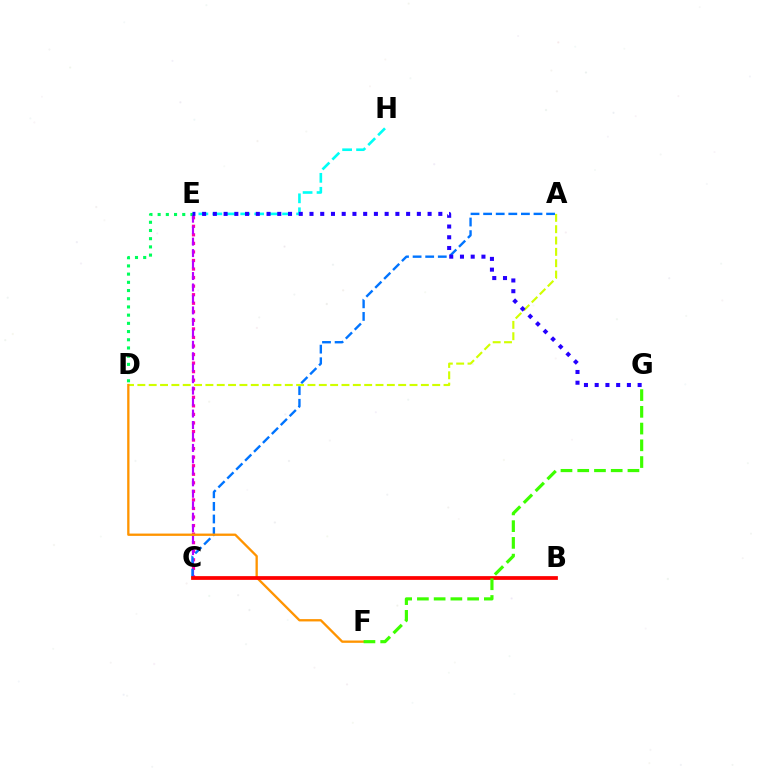{('C', 'E'): [{'color': '#ff00ac', 'line_style': 'dotted', 'thickness': 2.32}, {'color': '#b900ff', 'line_style': 'dashed', 'thickness': 1.56}], ('D', 'E'): [{'color': '#00ff5c', 'line_style': 'dotted', 'thickness': 2.23}], ('A', 'D'): [{'color': '#d1ff00', 'line_style': 'dashed', 'thickness': 1.54}], ('E', 'H'): [{'color': '#00fff6', 'line_style': 'dashed', 'thickness': 1.9}], ('A', 'C'): [{'color': '#0074ff', 'line_style': 'dashed', 'thickness': 1.71}], ('D', 'F'): [{'color': '#ff9400', 'line_style': 'solid', 'thickness': 1.67}], ('E', 'G'): [{'color': '#2500ff', 'line_style': 'dotted', 'thickness': 2.92}], ('B', 'C'): [{'color': '#ff0000', 'line_style': 'solid', 'thickness': 2.7}], ('F', 'G'): [{'color': '#3dff00', 'line_style': 'dashed', 'thickness': 2.27}]}